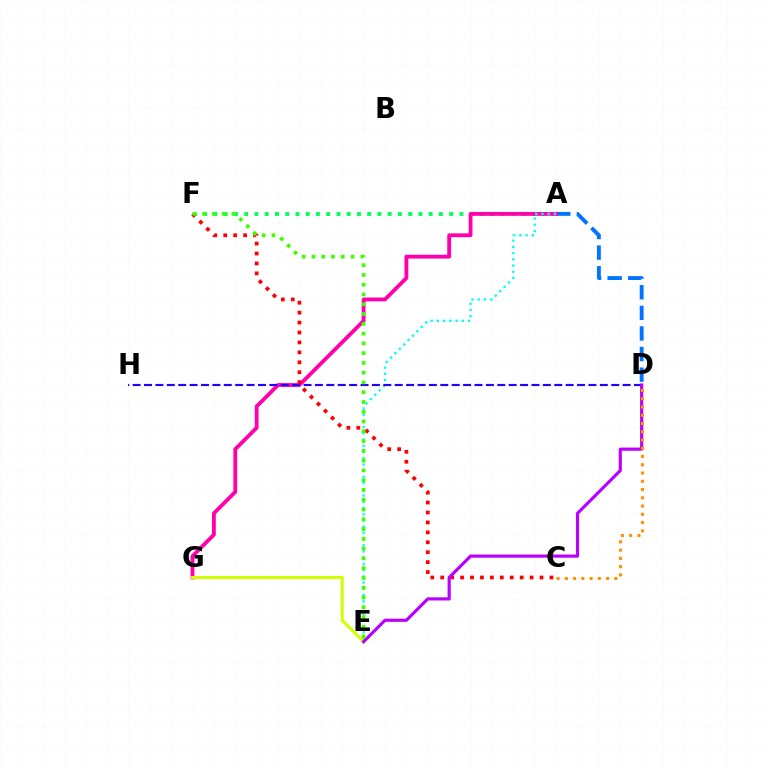{('A', 'D'): [{'color': '#0074ff', 'line_style': 'dashed', 'thickness': 2.8}], ('A', 'F'): [{'color': '#00ff5c', 'line_style': 'dotted', 'thickness': 2.78}], ('A', 'G'): [{'color': '#ff00ac', 'line_style': 'solid', 'thickness': 2.76}], ('A', 'E'): [{'color': '#00fff6', 'line_style': 'dotted', 'thickness': 1.69}], ('C', 'F'): [{'color': '#ff0000', 'line_style': 'dotted', 'thickness': 2.7}], ('D', 'H'): [{'color': '#2500ff', 'line_style': 'dashed', 'thickness': 1.55}], ('E', 'G'): [{'color': '#d1ff00', 'line_style': 'solid', 'thickness': 2.19}], ('D', 'E'): [{'color': '#b900ff', 'line_style': 'solid', 'thickness': 2.27}], ('E', 'F'): [{'color': '#3dff00', 'line_style': 'dotted', 'thickness': 2.66}], ('C', 'D'): [{'color': '#ff9400', 'line_style': 'dotted', 'thickness': 2.24}]}